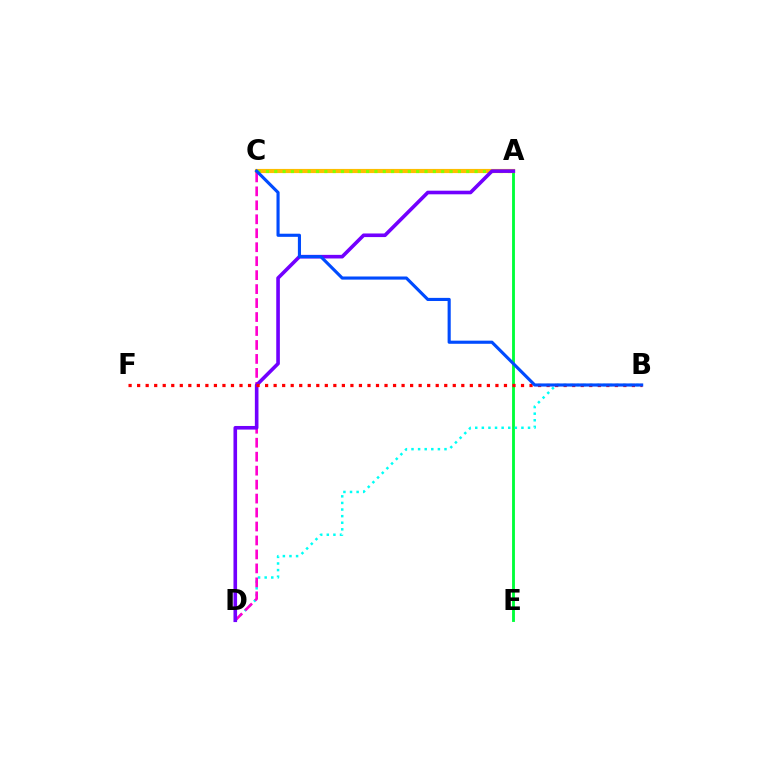{('A', 'E'): [{'color': '#00ff39', 'line_style': 'solid', 'thickness': 2.05}], ('A', 'C'): [{'color': '#ffbd00', 'line_style': 'solid', 'thickness': 2.99}, {'color': '#84ff00', 'line_style': 'dotted', 'thickness': 2.27}], ('B', 'D'): [{'color': '#00fff6', 'line_style': 'dotted', 'thickness': 1.79}], ('C', 'D'): [{'color': '#ff00cf', 'line_style': 'dashed', 'thickness': 1.9}], ('A', 'D'): [{'color': '#7200ff', 'line_style': 'solid', 'thickness': 2.6}], ('B', 'F'): [{'color': '#ff0000', 'line_style': 'dotted', 'thickness': 2.32}], ('B', 'C'): [{'color': '#004bff', 'line_style': 'solid', 'thickness': 2.25}]}